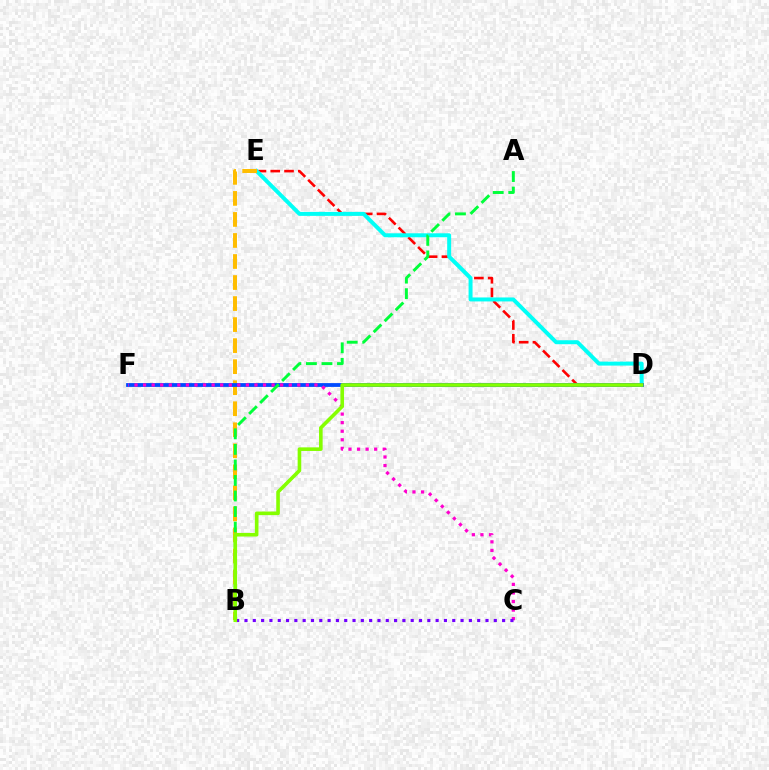{('D', 'E'): [{'color': '#ff0000', 'line_style': 'dashed', 'thickness': 1.87}, {'color': '#00fff6', 'line_style': 'solid', 'thickness': 2.86}], ('B', 'E'): [{'color': '#ffbd00', 'line_style': 'dashed', 'thickness': 2.86}], ('D', 'F'): [{'color': '#004bff', 'line_style': 'solid', 'thickness': 2.74}], ('C', 'F'): [{'color': '#ff00cf', 'line_style': 'dotted', 'thickness': 2.33}], ('A', 'B'): [{'color': '#00ff39', 'line_style': 'dashed', 'thickness': 2.11}], ('B', 'C'): [{'color': '#7200ff', 'line_style': 'dotted', 'thickness': 2.26}], ('B', 'D'): [{'color': '#84ff00', 'line_style': 'solid', 'thickness': 2.6}]}